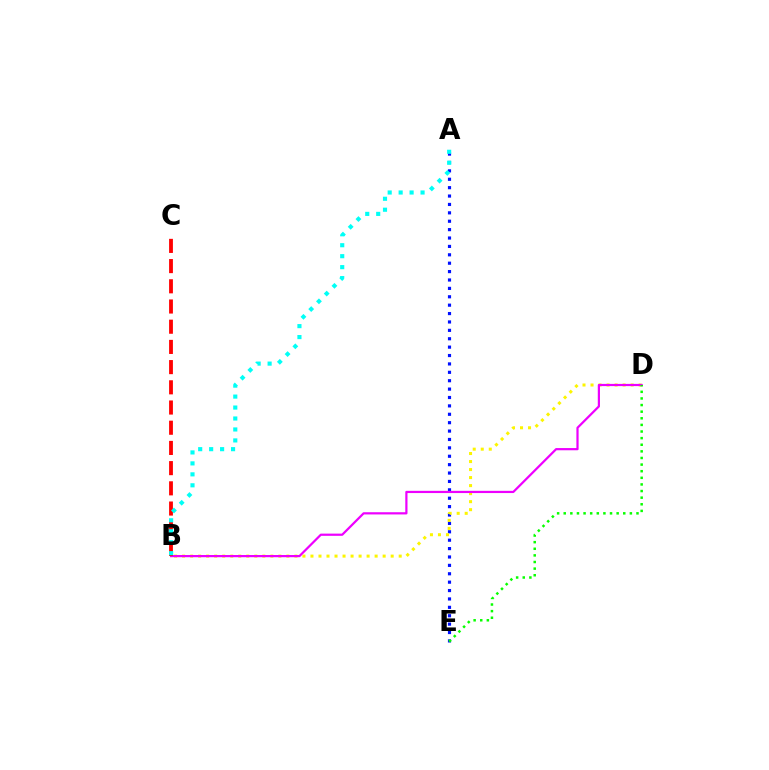{('A', 'E'): [{'color': '#0010ff', 'line_style': 'dotted', 'thickness': 2.28}], ('B', 'D'): [{'color': '#fcf500', 'line_style': 'dotted', 'thickness': 2.18}, {'color': '#ee00ff', 'line_style': 'solid', 'thickness': 1.6}], ('B', 'C'): [{'color': '#ff0000', 'line_style': 'dashed', 'thickness': 2.74}], ('A', 'B'): [{'color': '#00fff6', 'line_style': 'dotted', 'thickness': 2.98}], ('D', 'E'): [{'color': '#08ff00', 'line_style': 'dotted', 'thickness': 1.8}]}